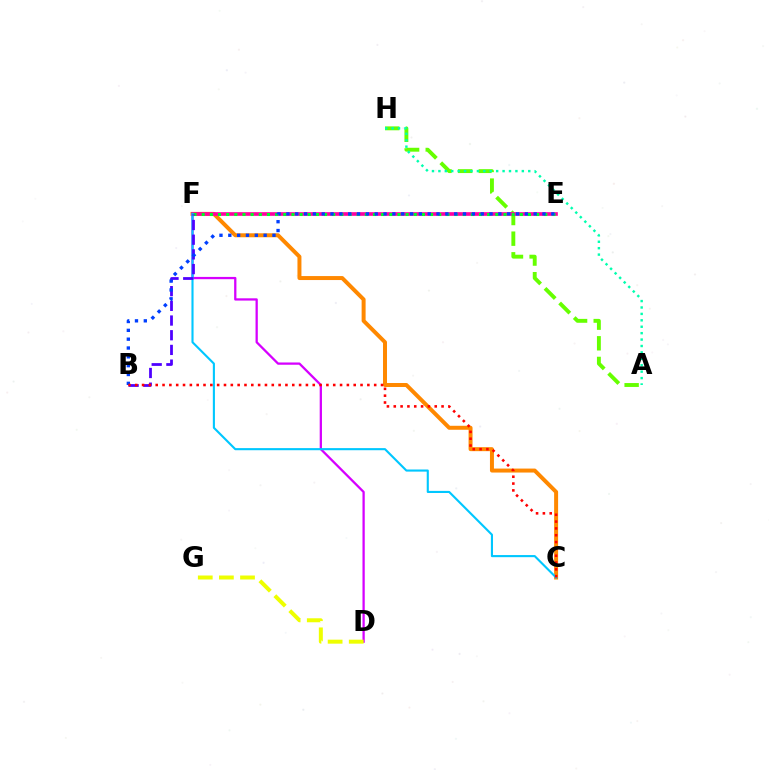{('A', 'H'): [{'color': '#66ff00', 'line_style': 'dashed', 'thickness': 2.8}, {'color': '#00ffaf', 'line_style': 'dotted', 'thickness': 1.74}], ('C', 'F'): [{'color': '#ff8800', 'line_style': 'solid', 'thickness': 2.86}, {'color': '#00c7ff', 'line_style': 'solid', 'thickness': 1.52}], ('D', 'F'): [{'color': '#d600ff', 'line_style': 'solid', 'thickness': 1.64}], ('E', 'F'): [{'color': '#ff00a0', 'line_style': 'solid', 'thickness': 2.64}, {'color': '#00ff27', 'line_style': 'dotted', 'thickness': 2.22}], ('B', 'F'): [{'color': '#4f00ff', 'line_style': 'dashed', 'thickness': 2.0}], ('D', 'G'): [{'color': '#eeff00', 'line_style': 'dashed', 'thickness': 2.87}], ('B', 'E'): [{'color': '#003fff', 'line_style': 'dotted', 'thickness': 2.4}], ('B', 'C'): [{'color': '#ff0000', 'line_style': 'dotted', 'thickness': 1.85}]}